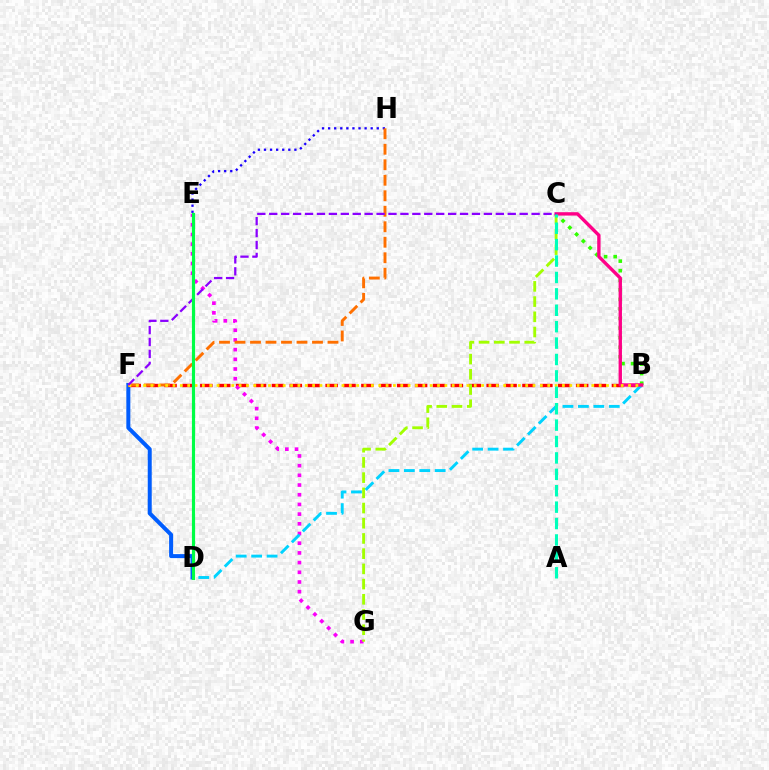{('D', 'F'): [{'color': '#005dff', 'line_style': 'solid', 'thickness': 2.88}], ('B', 'F'): [{'color': '#ff0000', 'line_style': 'dashed', 'thickness': 2.43}, {'color': '#ffe600', 'line_style': 'dotted', 'thickness': 2.0}], ('E', 'G'): [{'color': '#fa00f9', 'line_style': 'dotted', 'thickness': 2.63}], ('E', 'H'): [{'color': '#1900ff', 'line_style': 'dotted', 'thickness': 1.65}], ('F', 'H'): [{'color': '#ff7000', 'line_style': 'dashed', 'thickness': 2.11}], ('B', 'D'): [{'color': '#00d3ff', 'line_style': 'dashed', 'thickness': 2.1}], ('B', 'C'): [{'color': '#31ff00', 'line_style': 'dotted', 'thickness': 2.6}, {'color': '#ff0088', 'line_style': 'solid', 'thickness': 2.42}], ('C', 'G'): [{'color': '#a2ff00', 'line_style': 'dashed', 'thickness': 2.07}], ('C', 'F'): [{'color': '#8a00ff', 'line_style': 'dashed', 'thickness': 1.62}], ('D', 'E'): [{'color': '#00ff45', 'line_style': 'solid', 'thickness': 2.27}], ('A', 'C'): [{'color': '#00ffbb', 'line_style': 'dashed', 'thickness': 2.23}]}